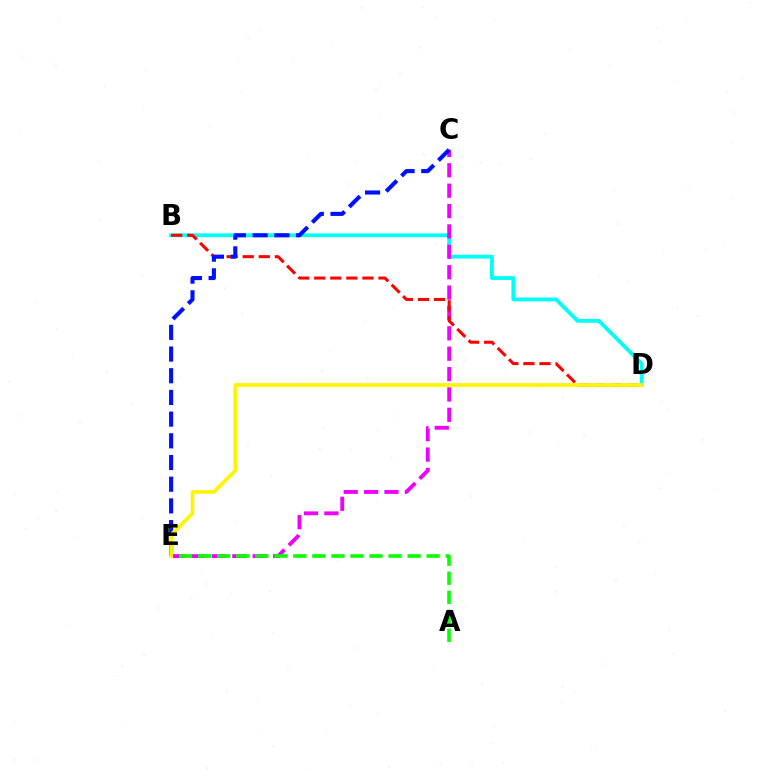{('B', 'D'): [{'color': '#00fff6', 'line_style': 'solid', 'thickness': 2.74}, {'color': '#ff0000', 'line_style': 'dashed', 'thickness': 2.18}], ('C', 'E'): [{'color': '#ee00ff', 'line_style': 'dashed', 'thickness': 2.77}, {'color': '#0010ff', 'line_style': 'dashed', 'thickness': 2.95}], ('A', 'E'): [{'color': '#08ff00', 'line_style': 'dashed', 'thickness': 2.59}], ('D', 'E'): [{'color': '#fcf500', 'line_style': 'solid', 'thickness': 2.64}]}